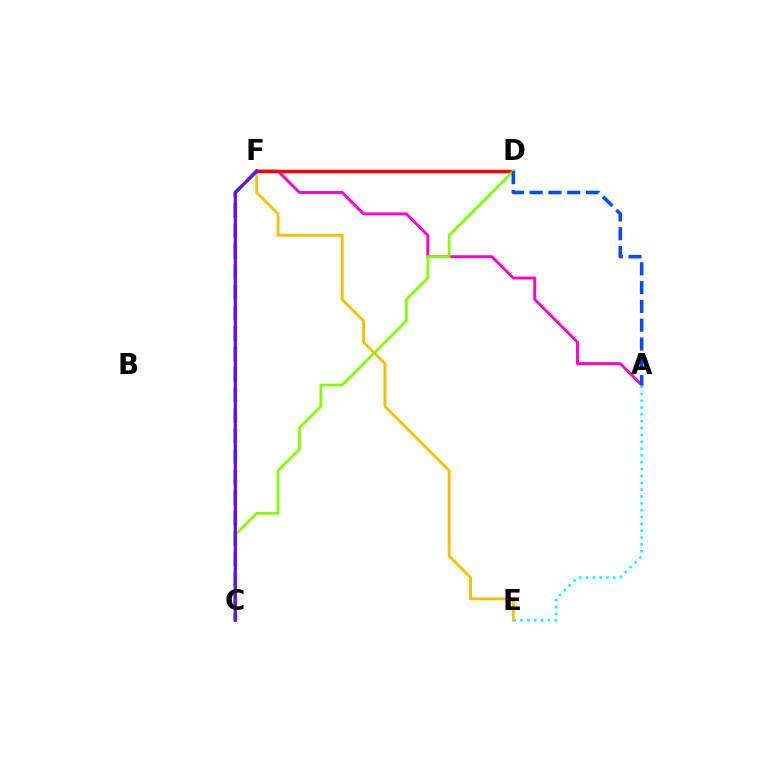{('A', 'F'): [{'color': '#ff00cf', 'line_style': 'solid', 'thickness': 2.1}], ('E', 'F'): [{'color': '#ffbd00', 'line_style': 'solid', 'thickness': 2.06}], ('C', 'F'): [{'color': '#00ff39', 'line_style': 'dashed', 'thickness': 2.79}, {'color': '#7200ff', 'line_style': 'solid', 'thickness': 2.3}], ('D', 'F'): [{'color': '#ff0000', 'line_style': 'solid', 'thickness': 2.48}], ('A', 'E'): [{'color': '#00fff6', 'line_style': 'dotted', 'thickness': 1.86}], ('C', 'D'): [{'color': '#84ff00', 'line_style': 'solid', 'thickness': 2.0}], ('A', 'D'): [{'color': '#004bff', 'line_style': 'dashed', 'thickness': 2.56}]}